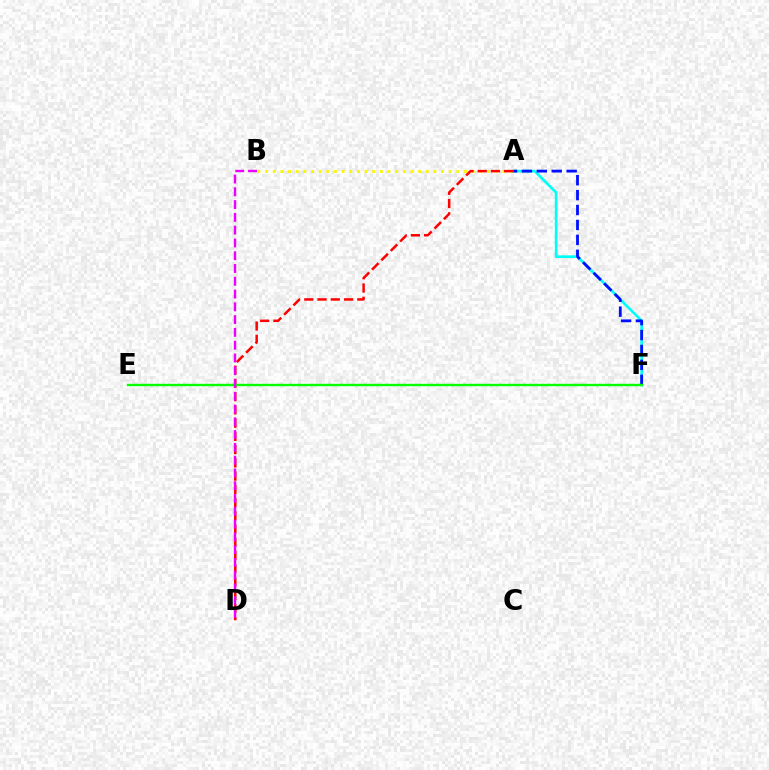{('A', 'B'): [{'color': '#fcf500', 'line_style': 'dotted', 'thickness': 2.08}], ('A', 'F'): [{'color': '#00fff6', 'line_style': 'solid', 'thickness': 1.92}, {'color': '#0010ff', 'line_style': 'dashed', 'thickness': 2.03}], ('A', 'D'): [{'color': '#ff0000', 'line_style': 'dashed', 'thickness': 1.8}], ('E', 'F'): [{'color': '#08ff00', 'line_style': 'solid', 'thickness': 1.73}], ('B', 'D'): [{'color': '#ee00ff', 'line_style': 'dashed', 'thickness': 1.74}]}